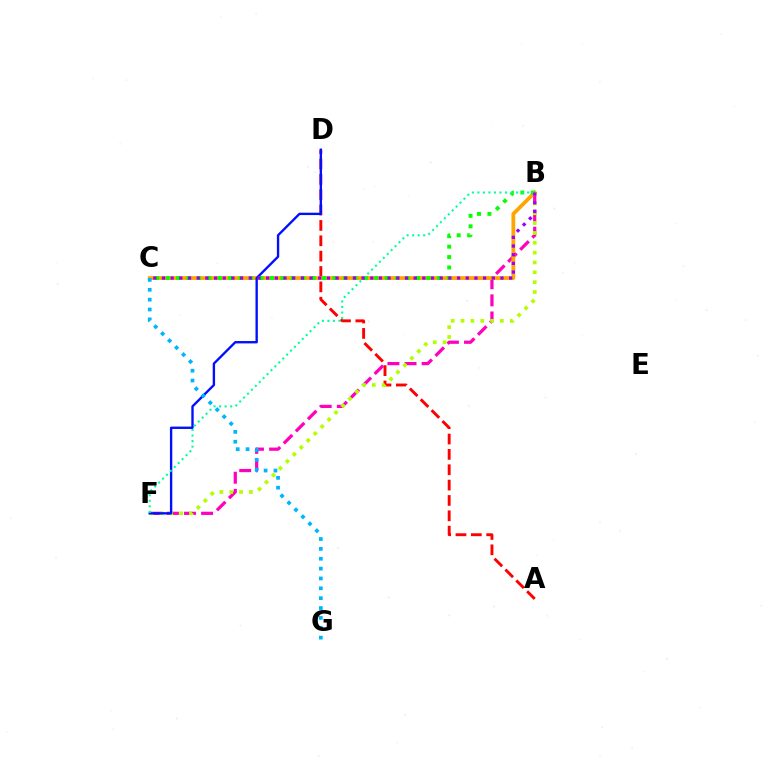{('A', 'D'): [{'color': '#ff0000', 'line_style': 'dashed', 'thickness': 2.09}], ('B', 'F'): [{'color': '#ff00bd', 'line_style': 'dashed', 'thickness': 2.32}, {'color': '#b3ff00', 'line_style': 'dotted', 'thickness': 2.67}, {'color': '#00ff9d', 'line_style': 'dotted', 'thickness': 1.5}], ('B', 'C'): [{'color': '#ffa500', 'line_style': 'solid', 'thickness': 2.73}, {'color': '#08ff00', 'line_style': 'dotted', 'thickness': 2.83}, {'color': '#9b00ff', 'line_style': 'dotted', 'thickness': 2.36}], ('D', 'F'): [{'color': '#0010ff', 'line_style': 'solid', 'thickness': 1.7}], ('C', 'G'): [{'color': '#00b5ff', 'line_style': 'dotted', 'thickness': 2.68}]}